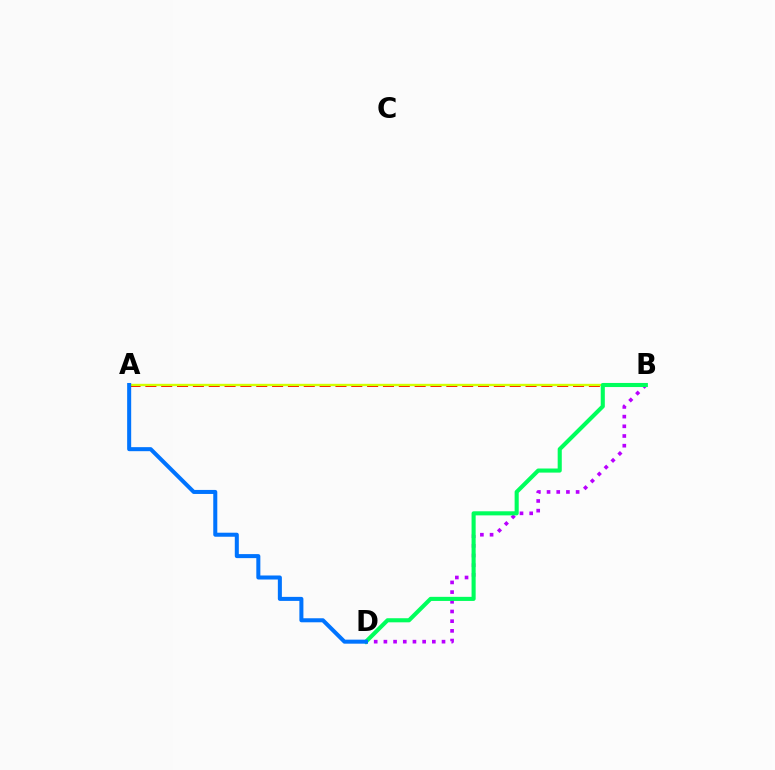{('A', 'B'): [{'color': '#ff0000', 'line_style': 'dashed', 'thickness': 2.15}, {'color': '#d1ff00', 'line_style': 'solid', 'thickness': 1.71}], ('B', 'D'): [{'color': '#b900ff', 'line_style': 'dotted', 'thickness': 2.63}, {'color': '#00ff5c', 'line_style': 'solid', 'thickness': 2.95}], ('A', 'D'): [{'color': '#0074ff', 'line_style': 'solid', 'thickness': 2.9}]}